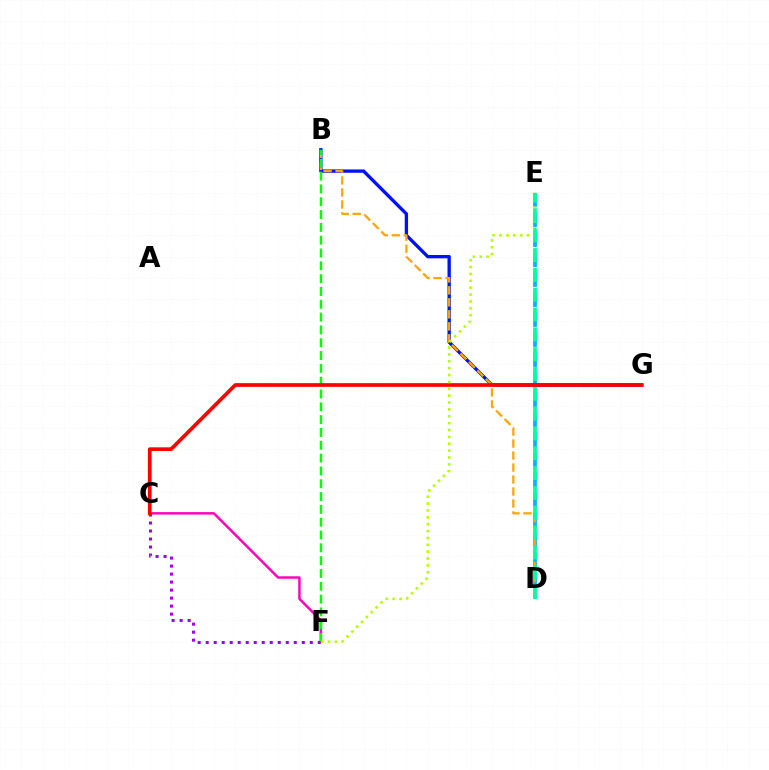{('D', 'E'): [{'color': '#00b5ff', 'line_style': 'dashed', 'thickness': 2.72}, {'color': '#00ff9d', 'line_style': 'dashed', 'thickness': 2.69}], ('B', 'G'): [{'color': '#0010ff', 'line_style': 'solid', 'thickness': 2.4}], ('B', 'D'): [{'color': '#ffa500', 'line_style': 'dashed', 'thickness': 1.63}], ('C', 'F'): [{'color': '#ff00bd', 'line_style': 'solid', 'thickness': 1.77}, {'color': '#9b00ff', 'line_style': 'dotted', 'thickness': 2.18}], ('B', 'F'): [{'color': '#08ff00', 'line_style': 'dashed', 'thickness': 1.74}], ('C', 'G'): [{'color': '#ff0000', 'line_style': 'solid', 'thickness': 2.66}], ('E', 'F'): [{'color': '#b3ff00', 'line_style': 'dotted', 'thickness': 1.87}]}